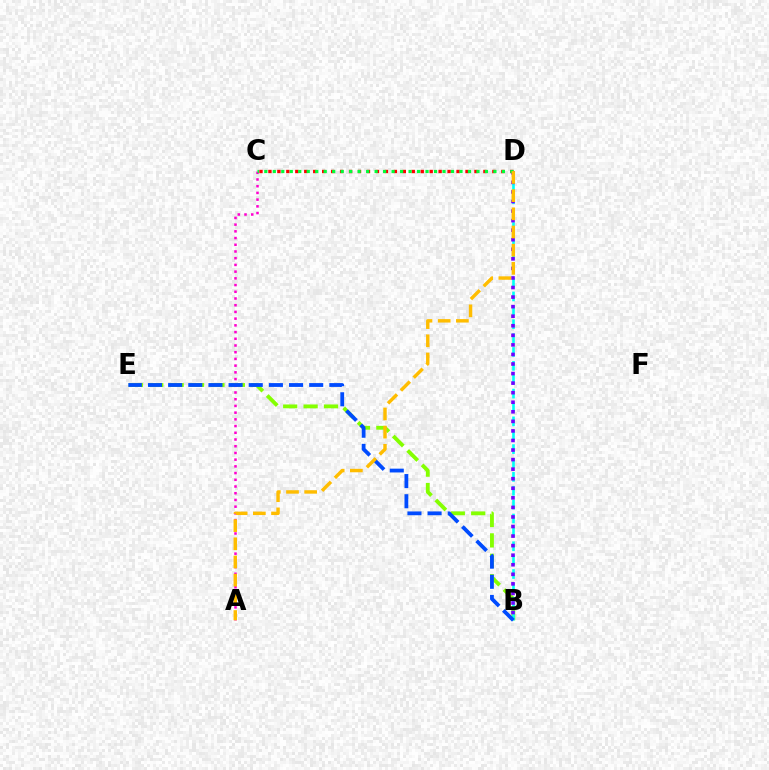{('B', 'E'): [{'color': '#84ff00', 'line_style': 'dashed', 'thickness': 2.77}, {'color': '#004bff', 'line_style': 'dashed', 'thickness': 2.74}], ('C', 'D'): [{'color': '#ff0000', 'line_style': 'dotted', 'thickness': 2.43}, {'color': '#00ff39', 'line_style': 'dotted', 'thickness': 2.31}], ('B', 'D'): [{'color': '#00fff6', 'line_style': 'dashed', 'thickness': 1.89}, {'color': '#7200ff', 'line_style': 'dotted', 'thickness': 2.6}], ('A', 'C'): [{'color': '#ff00cf', 'line_style': 'dotted', 'thickness': 1.82}], ('A', 'D'): [{'color': '#ffbd00', 'line_style': 'dashed', 'thickness': 2.47}]}